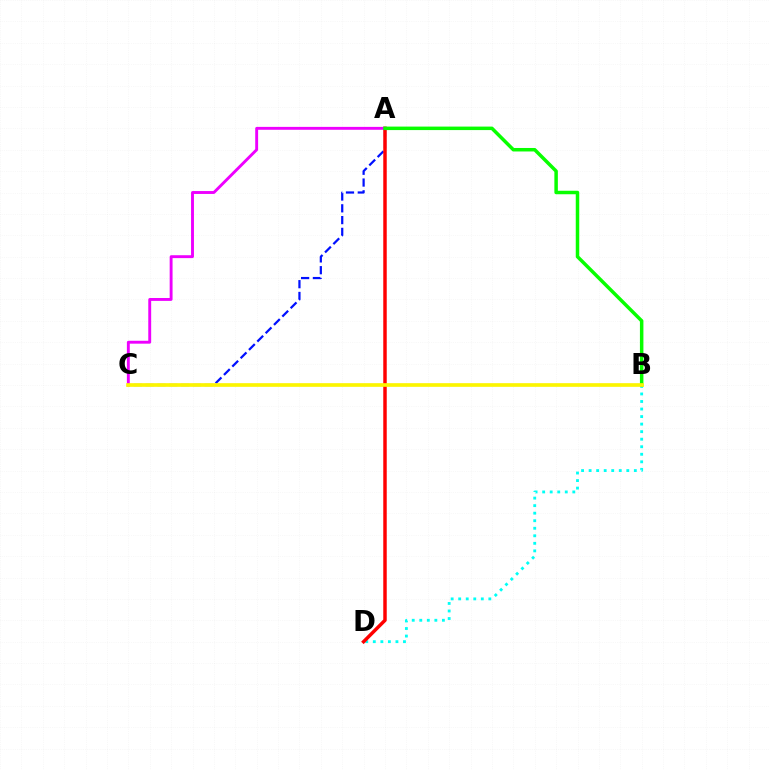{('A', 'C'): [{'color': '#0010ff', 'line_style': 'dashed', 'thickness': 1.6}, {'color': '#ee00ff', 'line_style': 'solid', 'thickness': 2.09}], ('B', 'D'): [{'color': '#00fff6', 'line_style': 'dotted', 'thickness': 2.05}], ('A', 'D'): [{'color': '#ff0000', 'line_style': 'solid', 'thickness': 2.5}], ('A', 'B'): [{'color': '#08ff00', 'line_style': 'solid', 'thickness': 2.51}], ('B', 'C'): [{'color': '#fcf500', 'line_style': 'solid', 'thickness': 2.64}]}